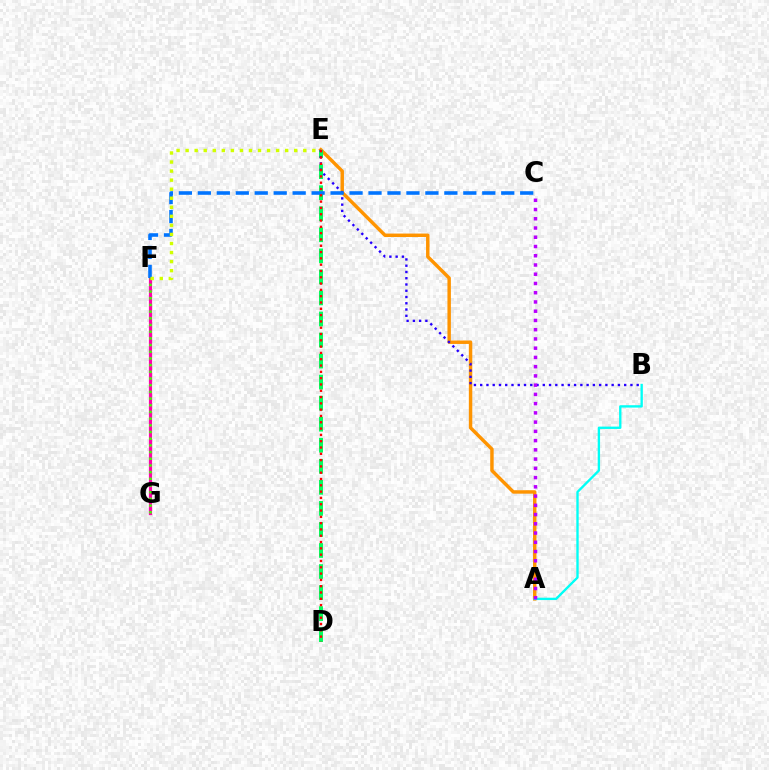{('A', 'E'): [{'color': '#ff9400', 'line_style': 'solid', 'thickness': 2.48}], ('F', 'G'): [{'color': '#ff00ac', 'line_style': 'solid', 'thickness': 2.31}, {'color': '#3dff00', 'line_style': 'dotted', 'thickness': 1.82}], ('D', 'E'): [{'color': '#00ff5c', 'line_style': 'dashed', 'thickness': 2.86}, {'color': '#ff0000', 'line_style': 'dotted', 'thickness': 1.71}], ('B', 'E'): [{'color': '#2500ff', 'line_style': 'dotted', 'thickness': 1.7}], ('C', 'F'): [{'color': '#0074ff', 'line_style': 'dashed', 'thickness': 2.58}], ('E', 'F'): [{'color': '#d1ff00', 'line_style': 'dotted', 'thickness': 2.46}], ('A', 'B'): [{'color': '#00fff6', 'line_style': 'solid', 'thickness': 1.69}], ('A', 'C'): [{'color': '#b900ff', 'line_style': 'dotted', 'thickness': 2.51}]}